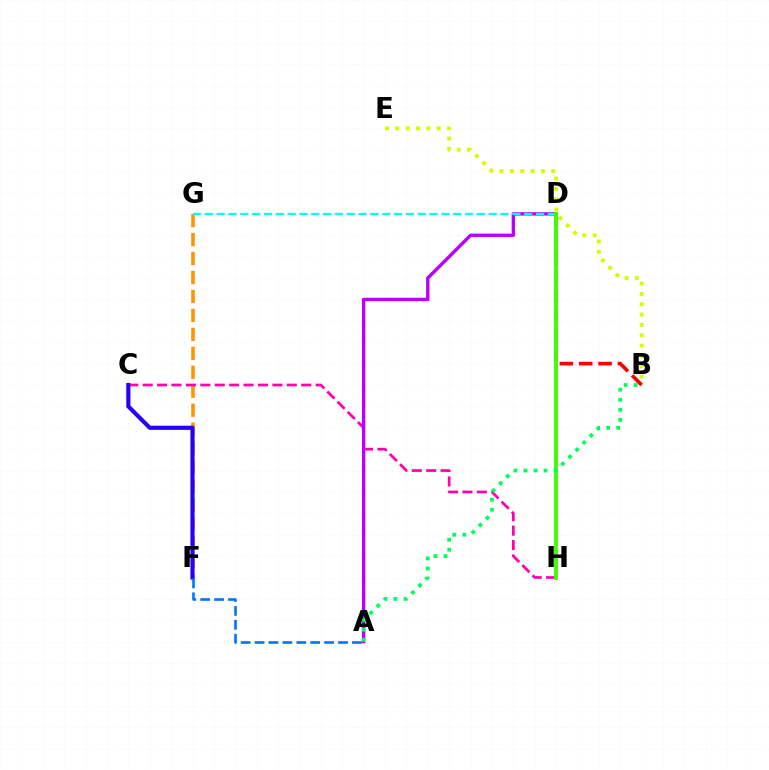{('F', 'G'): [{'color': '#ff9400', 'line_style': 'dashed', 'thickness': 2.58}], ('C', 'H'): [{'color': '#ff00ac', 'line_style': 'dashed', 'thickness': 1.96}], ('C', 'F'): [{'color': '#2500ff', 'line_style': 'solid', 'thickness': 2.98}], ('B', 'D'): [{'color': '#ff0000', 'line_style': 'dashed', 'thickness': 2.63}], ('A', 'D'): [{'color': '#b900ff', 'line_style': 'solid', 'thickness': 2.42}], ('A', 'F'): [{'color': '#0074ff', 'line_style': 'dashed', 'thickness': 1.89}], ('D', 'G'): [{'color': '#00fff6', 'line_style': 'dashed', 'thickness': 1.61}], ('B', 'E'): [{'color': '#d1ff00', 'line_style': 'dotted', 'thickness': 2.81}], ('D', 'H'): [{'color': '#3dff00', 'line_style': 'solid', 'thickness': 2.79}], ('A', 'B'): [{'color': '#00ff5c', 'line_style': 'dotted', 'thickness': 2.73}]}